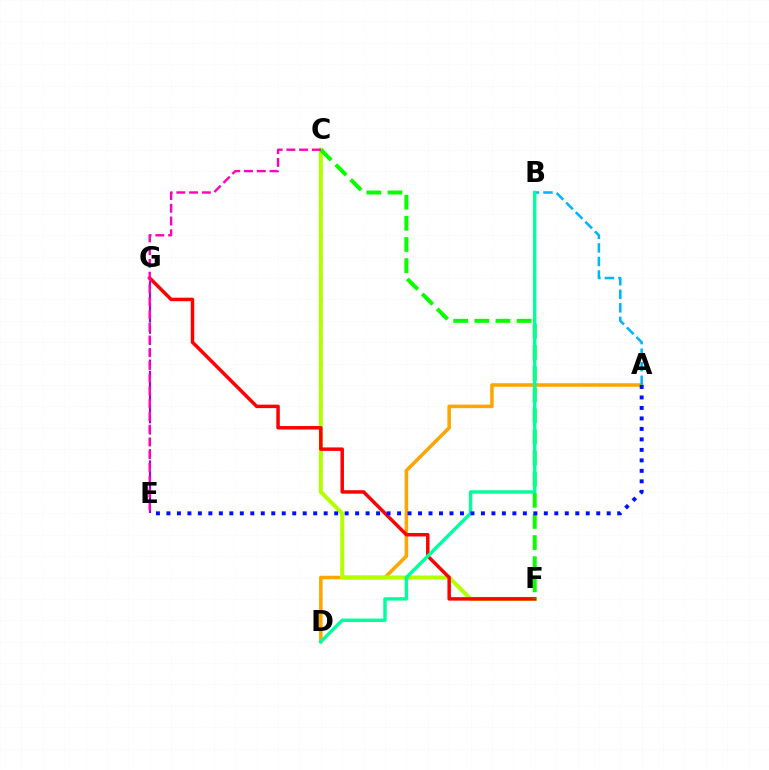{('A', 'D'): [{'color': '#ffa500', 'line_style': 'solid', 'thickness': 2.56}], ('C', 'F'): [{'color': '#b3ff00', 'line_style': 'solid', 'thickness': 2.9}, {'color': '#08ff00', 'line_style': 'dashed', 'thickness': 2.87}], ('A', 'B'): [{'color': '#00b5ff', 'line_style': 'dashed', 'thickness': 1.84}], ('F', 'G'): [{'color': '#ff0000', 'line_style': 'solid', 'thickness': 2.51}], ('E', 'G'): [{'color': '#9b00ff', 'line_style': 'dashed', 'thickness': 1.52}], ('C', 'E'): [{'color': '#ff00bd', 'line_style': 'dashed', 'thickness': 1.73}], ('B', 'D'): [{'color': '#00ff9d', 'line_style': 'solid', 'thickness': 2.45}], ('A', 'E'): [{'color': '#0010ff', 'line_style': 'dotted', 'thickness': 2.85}]}